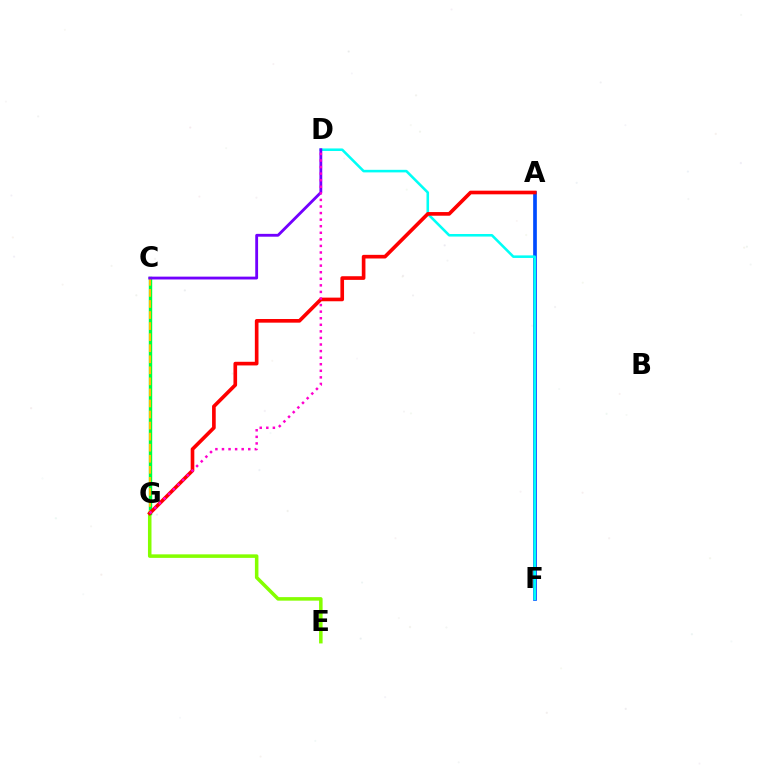{('A', 'F'): [{'color': '#004bff', 'line_style': 'solid', 'thickness': 2.65}], ('E', 'G'): [{'color': '#84ff00', 'line_style': 'solid', 'thickness': 2.54}], ('D', 'F'): [{'color': '#00fff6', 'line_style': 'solid', 'thickness': 1.85}], ('C', 'G'): [{'color': '#00ff39', 'line_style': 'solid', 'thickness': 2.46}, {'color': '#ffbd00', 'line_style': 'dashed', 'thickness': 1.5}], ('C', 'D'): [{'color': '#7200ff', 'line_style': 'solid', 'thickness': 2.04}], ('A', 'G'): [{'color': '#ff0000', 'line_style': 'solid', 'thickness': 2.63}], ('D', 'G'): [{'color': '#ff00cf', 'line_style': 'dotted', 'thickness': 1.79}]}